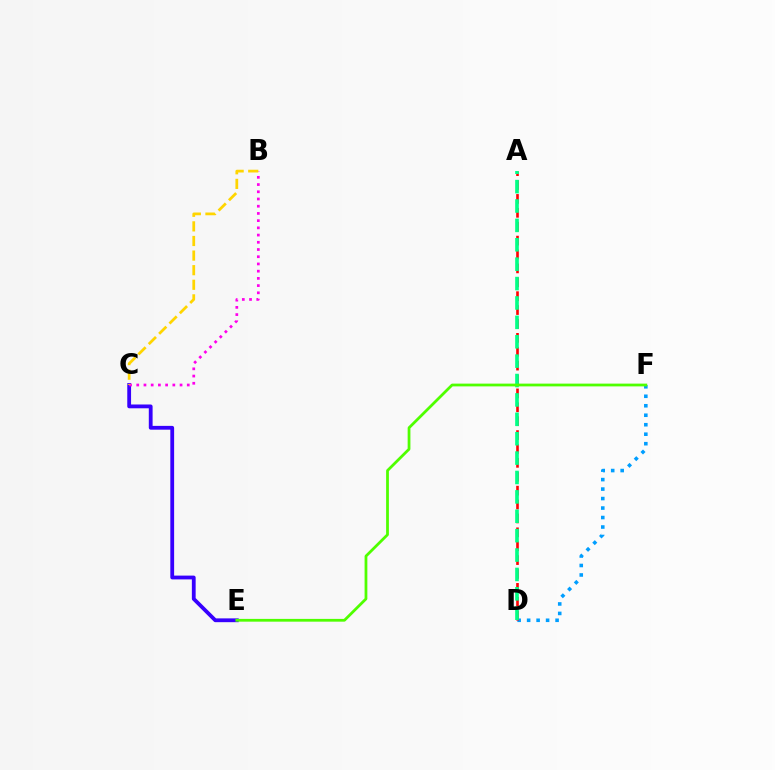{('D', 'F'): [{'color': '#009eff', 'line_style': 'dotted', 'thickness': 2.58}], ('C', 'E'): [{'color': '#3700ff', 'line_style': 'solid', 'thickness': 2.73}], ('B', 'C'): [{'color': '#ff00ed', 'line_style': 'dotted', 'thickness': 1.96}, {'color': '#ffd500', 'line_style': 'dashed', 'thickness': 1.98}], ('A', 'D'): [{'color': '#ff0000', 'line_style': 'dashed', 'thickness': 1.89}, {'color': '#00ff86', 'line_style': 'dashed', 'thickness': 2.63}], ('E', 'F'): [{'color': '#4fff00', 'line_style': 'solid', 'thickness': 1.99}]}